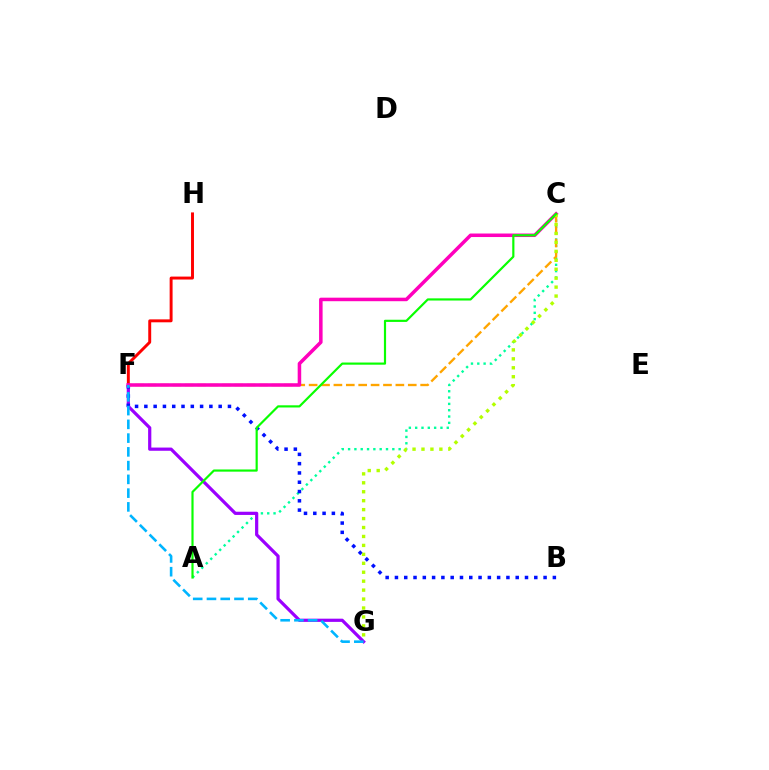{('F', 'H'): [{'color': '#ff0000', 'line_style': 'solid', 'thickness': 2.11}], ('A', 'C'): [{'color': '#00ff9d', 'line_style': 'dotted', 'thickness': 1.72}, {'color': '#08ff00', 'line_style': 'solid', 'thickness': 1.57}], ('C', 'F'): [{'color': '#ffa500', 'line_style': 'dashed', 'thickness': 1.68}, {'color': '#ff00bd', 'line_style': 'solid', 'thickness': 2.54}], ('F', 'G'): [{'color': '#9b00ff', 'line_style': 'solid', 'thickness': 2.31}, {'color': '#00b5ff', 'line_style': 'dashed', 'thickness': 1.87}], ('B', 'F'): [{'color': '#0010ff', 'line_style': 'dotted', 'thickness': 2.52}], ('C', 'G'): [{'color': '#b3ff00', 'line_style': 'dotted', 'thickness': 2.43}]}